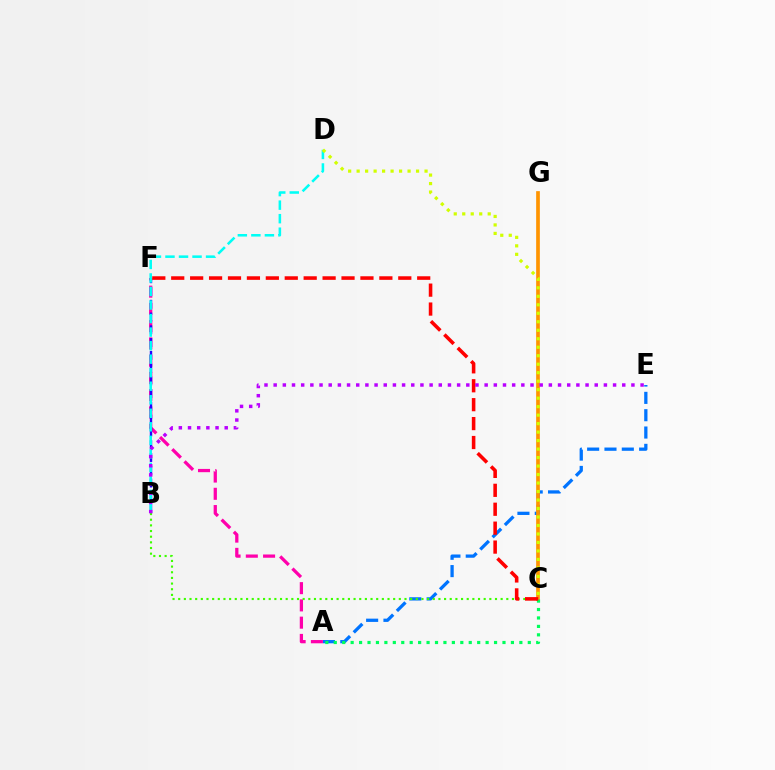{('A', 'E'): [{'color': '#0074ff', 'line_style': 'dashed', 'thickness': 2.35}], ('C', 'G'): [{'color': '#ff9400', 'line_style': 'solid', 'thickness': 2.65}], ('A', 'F'): [{'color': '#ff00ac', 'line_style': 'dashed', 'thickness': 2.34}], ('B', 'F'): [{'color': '#2500ff', 'line_style': 'dashed', 'thickness': 1.73}], ('B', 'C'): [{'color': '#3dff00', 'line_style': 'dotted', 'thickness': 1.54}], ('B', 'D'): [{'color': '#00fff6', 'line_style': 'dashed', 'thickness': 1.84}], ('A', 'C'): [{'color': '#00ff5c', 'line_style': 'dotted', 'thickness': 2.29}], ('C', 'F'): [{'color': '#ff0000', 'line_style': 'dashed', 'thickness': 2.57}], ('C', 'D'): [{'color': '#d1ff00', 'line_style': 'dotted', 'thickness': 2.31}], ('B', 'E'): [{'color': '#b900ff', 'line_style': 'dotted', 'thickness': 2.49}]}